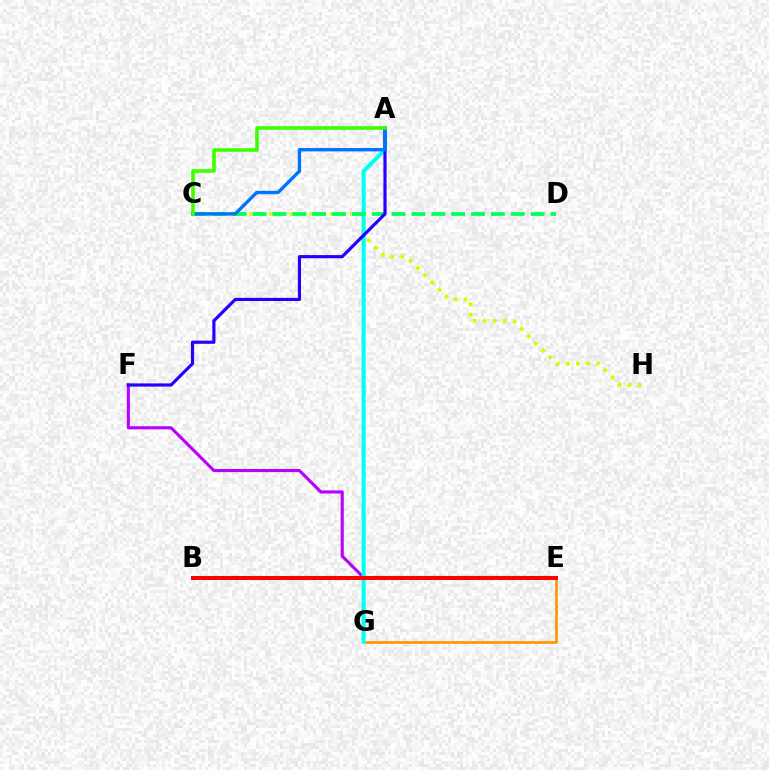{('C', 'H'): [{'color': '#d1ff00', 'line_style': 'dotted', 'thickness': 2.74}], ('E', 'G'): [{'color': '#ff9400', 'line_style': 'solid', 'thickness': 1.92}], ('E', 'F'): [{'color': '#b900ff', 'line_style': 'solid', 'thickness': 2.24}], ('A', 'G'): [{'color': '#00fff6', 'line_style': 'solid', 'thickness': 2.91}], ('B', 'E'): [{'color': '#ff00ac', 'line_style': 'dashed', 'thickness': 2.08}, {'color': '#ff0000', 'line_style': 'solid', 'thickness': 2.88}], ('C', 'D'): [{'color': '#00ff5c', 'line_style': 'dashed', 'thickness': 2.7}], ('A', 'F'): [{'color': '#2500ff', 'line_style': 'solid', 'thickness': 2.28}], ('A', 'C'): [{'color': '#0074ff', 'line_style': 'solid', 'thickness': 2.41}, {'color': '#3dff00', 'line_style': 'solid', 'thickness': 2.56}]}